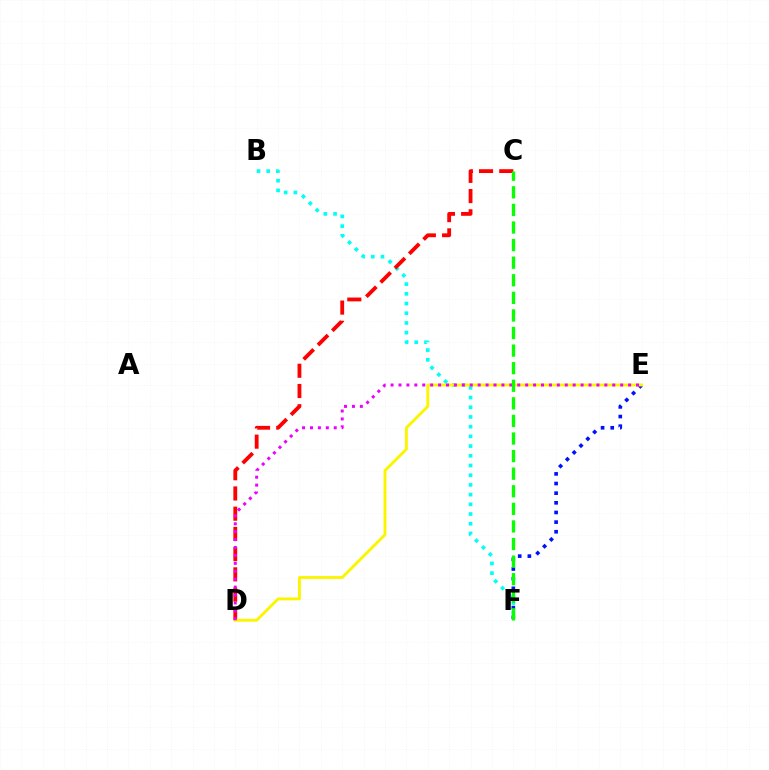{('B', 'F'): [{'color': '#00fff6', 'line_style': 'dotted', 'thickness': 2.64}], ('E', 'F'): [{'color': '#0010ff', 'line_style': 'dotted', 'thickness': 2.62}], ('C', 'D'): [{'color': '#ff0000', 'line_style': 'dashed', 'thickness': 2.75}], ('D', 'E'): [{'color': '#fcf500', 'line_style': 'solid', 'thickness': 2.08}, {'color': '#ee00ff', 'line_style': 'dotted', 'thickness': 2.15}], ('C', 'F'): [{'color': '#08ff00', 'line_style': 'dashed', 'thickness': 2.39}]}